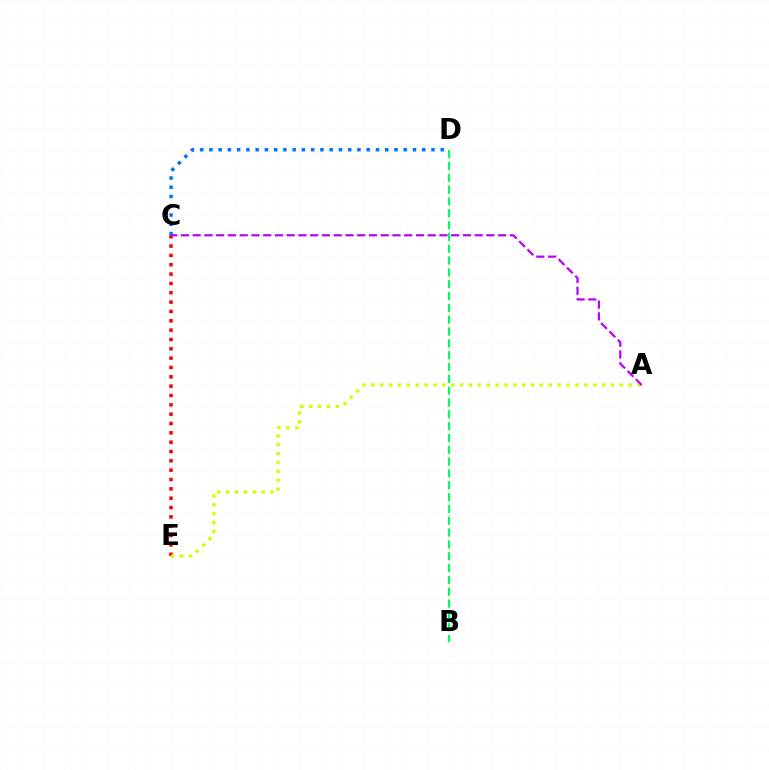{('C', 'E'): [{'color': '#ff0000', 'line_style': 'dotted', 'thickness': 2.54}], ('C', 'D'): [{'color': '#0074ff', 'line_style': 'dotted', 'thickness': 2.51}], ('B', 'D'): [{'color': '#00ff5c', 'line_style': 'dashed', 'thickness': 1.61}], ('A', 'E'): [{'color': '#d1ff00', 'line_style': 'dotted', 'thickness': 2.41}], ('A', 'C'): [{'color': '#b900ff', 'line_style': 'dashed', 'thickness': 1.6}]}